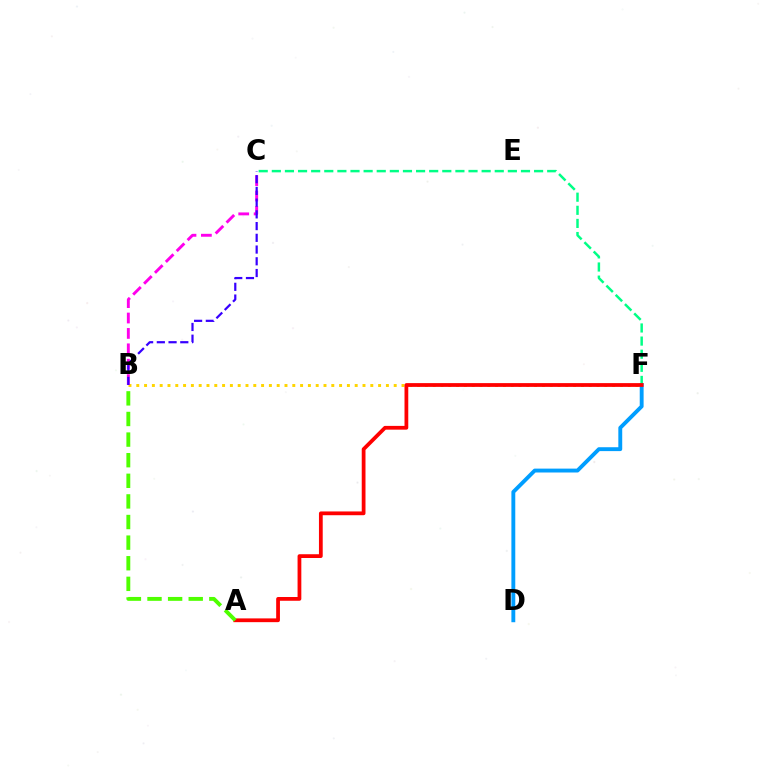{('B', 'F'): [{'color': '#ffd500', 'line_style': 'dotted', 'thickness': 2.12}], ('D', 'F'): [{'color': '#009eff', 'line_style': 'solid', 'thickness': 2.79}], ('C', 'F'): [{'color': '#00ff86', 'line_style': 'dashed', 'thickness': 1.78}], ('A', 'F'): [{'color': '#ff0000', 'line_style': 'solid', 'thickness': 2.71}], ('A', 'B'): [{'color': '#4fff00', 'line_style': 'dashed', 'thickness': 2.8}], ('B', 'C'): [{'color': '#ff00ed', 'line_style': 'dashed', 'thickness': 2.09}, {'color': '#3700ff', 'line_style': 'dashed', 'thickness': 1.59}]}